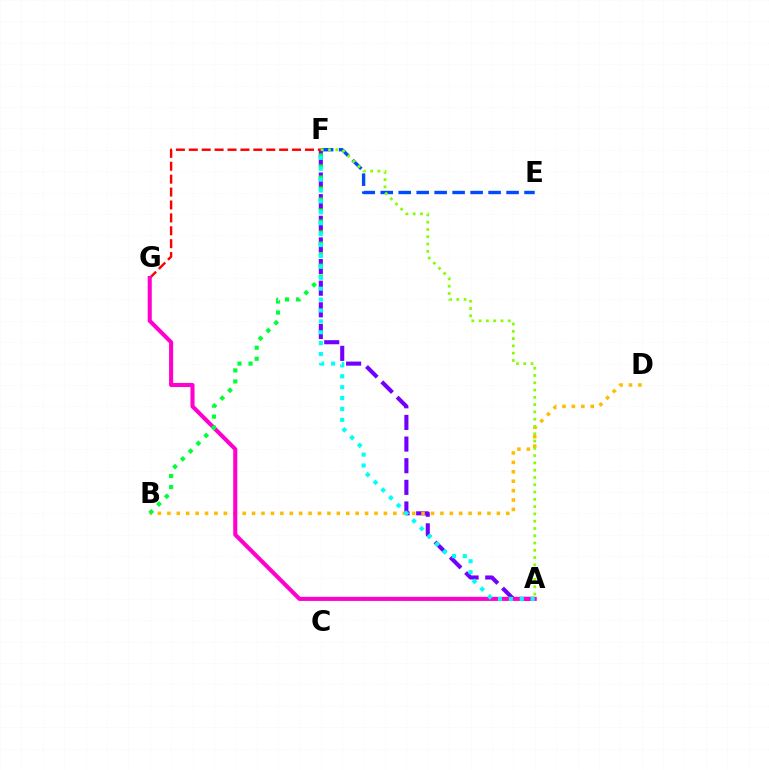{('A', 'F'): [{'color': '#7200ff', 'line_style': 'dashed', 'thickness': 2.94}, {'color': '#84ff00', 'line_style': 'dotted', 'thickness': 1.98}, {'color': '#00fff6', 'line_style': 'dotted', 'thickness': 2.96}], ('B', 'D'): [{'color': '#ffbd00', 'line_style': 'dotted', 'thickness': 2.56}], ('E', 'F'): [{'color': '#004bff', 'line_style': 'dashed', 'thickness': 2.44}], ('F', 'G'): [{'color': '#ff0000', 'line_style': 'dashed', 'thickness': 1.75}], ('A', 'G'): [{'color': '#ff00cf', 'line_style': 'solid', 'thickness': 2.94}], ('B', 'F'): [{'color': '#00ff39', 'line_style': 'dotted', 'thickness': 2.99}]}